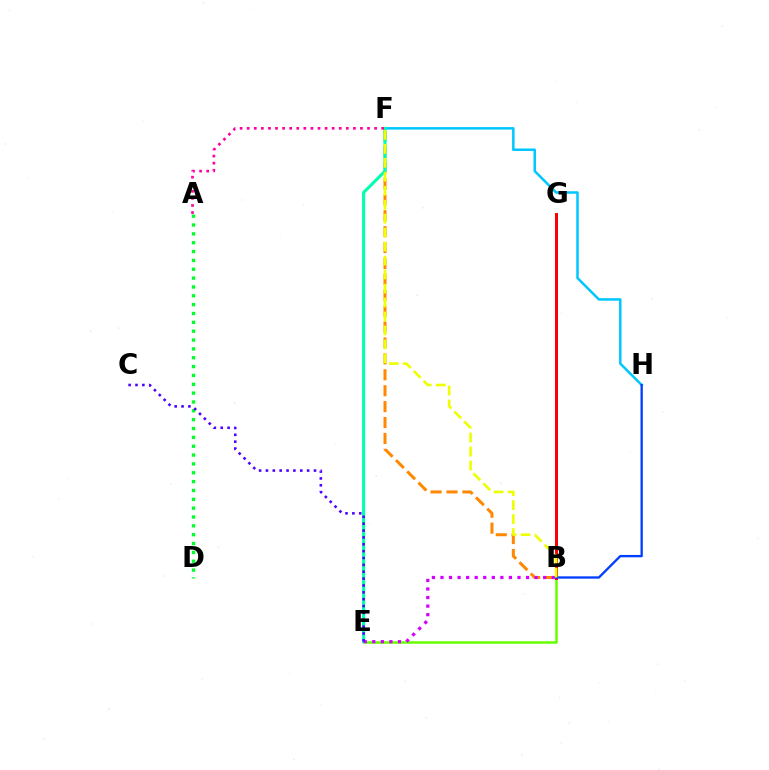{('B', 'E'): [{'color': '#66ff00', 'line_style': 'solid', 'thickness': 1.8}, {'color': '#d600ff', 'line_style': 'dotted', 'thickness': 2.33}], ('B', 'F'): [{'color': '#ff8800', 'line_style': 'dashed', 'thickness': 2.16}, {'color': '#eeff00', 'line_style': 'dashed', 'thickness': 1.9}], ('B', 'G'): [{'color': '#ff0000', 'line_style': 'solid', 'thickness': 2.16}], ('F', 'H'): [{'color': '#00c7ff', 'line_style': 'solid', 'thickness': 1.8}], ('E', 'F'): [{'color': '#00ffaf', 'line_style': 'solid', 'thickness': 2.22}], ('B', 'H'): [{'color': '#003fff', 'line_style': 'solid', 'thickness': 1.68}], ('A', 'F'): [{'color': '#ff00a0', 'line_style': 'dotted', 'thickness': 1.92}], ('A', 'D'): [{'color': '#00ff27', 'line_style': 'dotted', 'thickness': 2.4}], ('C', 'E'): [{'color': '#4f00ff', 'line_style': 'dotted', 'thickness': 1.86}]}